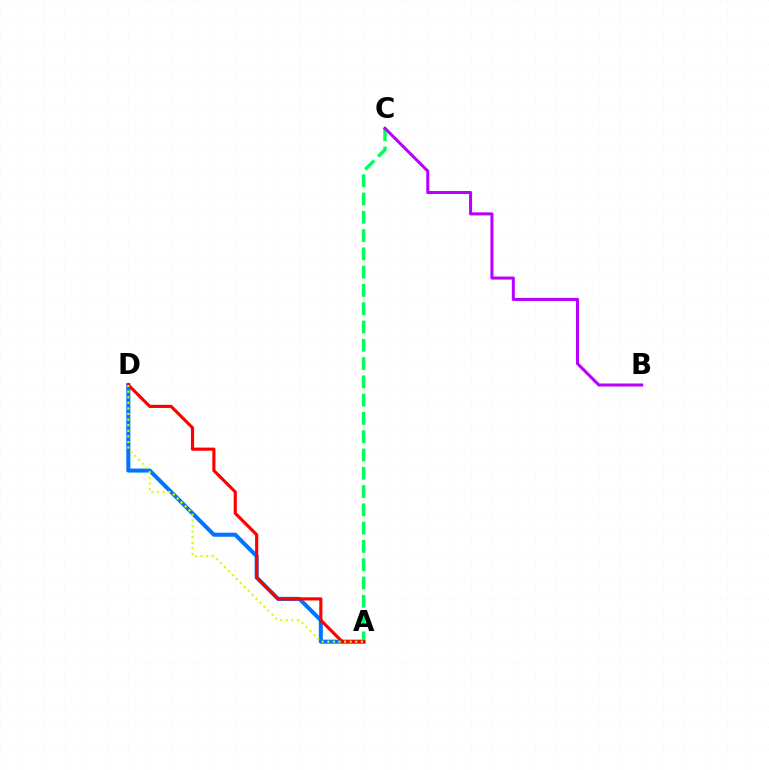{('A', 'D'): [{'color': '#0074ff', 'line_style': 'solid', 'thickness': 2.91}, {'color': '#ff0000', 'line_style': 'solid', 'thickness': 2.26}, {'color': '#d1ff00', 'line_style': 'dotted', 'thickness': 1.52}], ('A', 'C'): [{'color': '#00ff5c', 'line_style': 'dashed', 'thickness': 2.48}], ('B', 'C'): [{'color': '#b900ff', 'line_style': 'solid', 'thickness': 2.19}]}